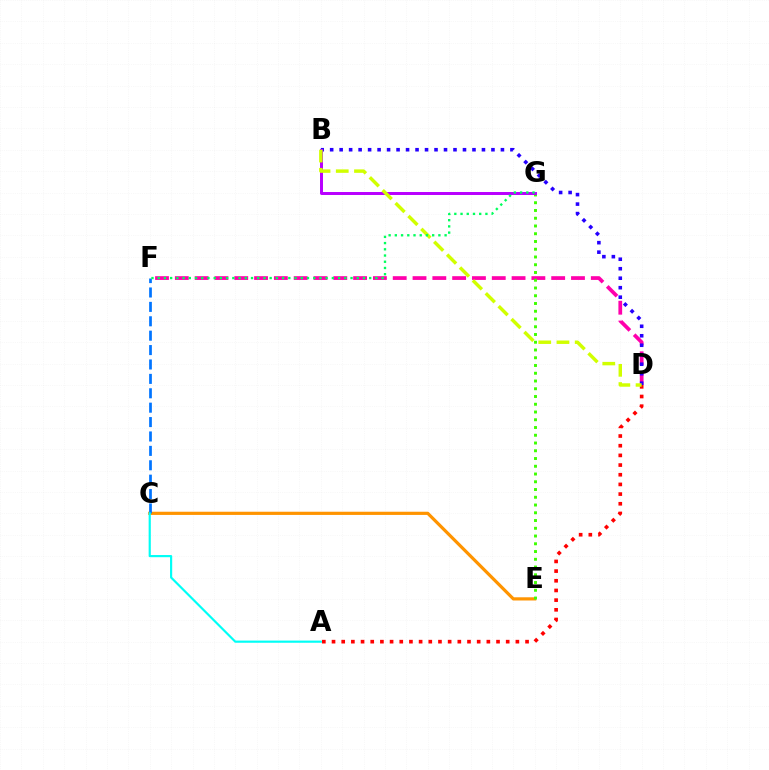{('D', 'F'): [{'color': '#ff00ac', 'line_style': 'dashed', 'thickness': 2.69}], ('B', 'D'): [{'color': '#2500ff', 'line_style': 'dotted', 'thickness': 2.58}, {'color': '#d1ff00', 'line_style': 'dashed', 'thickness': 2.48}], ('C', 'E'): [{'color': '#ff9400', 'line_style': 'solid', 'thickness': 2.3}], ('E', 'G'): [{'color': '#3dff00', 'line_style': 'dotted', 'thickness': 2.11}], ('B', 'G'): [{'color': '#b900ff', 'line_style': 'solid', 'thickness': 2.14}], ('A', 'D'): [{'color': '#ff0000', 'line_style': 'dotted', 'thickness': 2.63}], ('C', 'F'): [{'color': '#0074ff', 'line_style': 'dashed', 'thickness': 1.96}], ('A', 'C'): [{'color': '#00fff6', 'line_style': 'solid', 'thickness': 1.56}], ('F', 'G'): [{'color': '#00ff5c', 'line_style': 'dotted', 'thickness': 1.69}]}